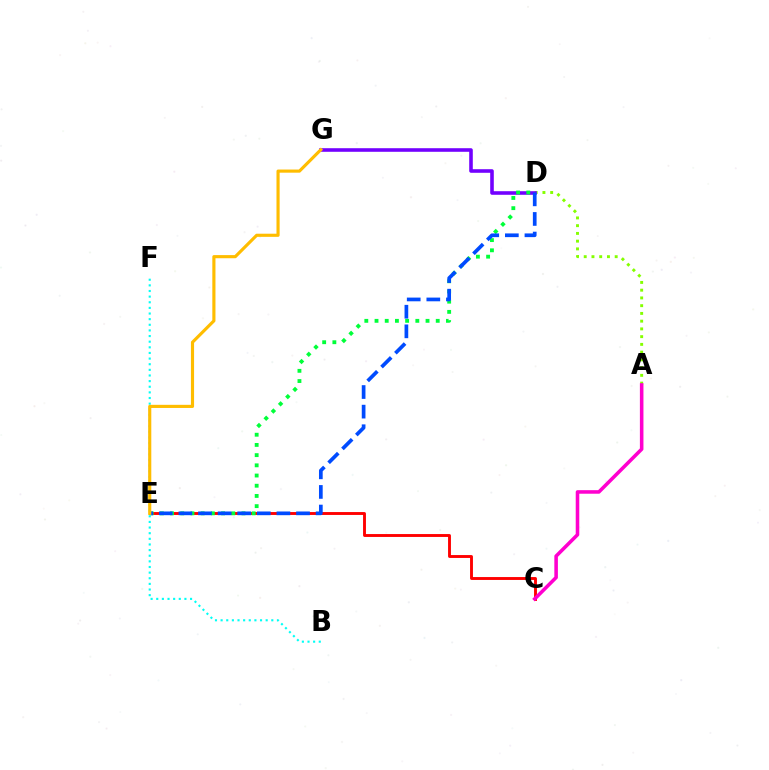{('A', 'D'): [{'color': '#84ff00', 'line_style': 'dotted', 'thickness': 2.1}], ('C', 'E'): [{'color': '#ff0000', 'line_style': 'solid', 'thickness': 2.08}], ('D', 'G'): [{'color': '#7200ff', 'line_style': 'solid', 'thickness': 2.58}], ('A', 'C'): [{'color': '#ff00cf', 'line_style': 'solid', 'thickness': 2.56}], ('D', 'E'): [{'color': '#00ff39', 'line_style': 'dotted', 'thickness': 2.77}, {'color': '#004bff', 'line_style': 'dashed', 'thickness': 2.66}], ('B', 'F'): [{'color': '#00fff6', 'line_style': 'dotted', 'thickness': 1.53}], ('E', 'G'): [{'color': '#ffbd00', 'line_style': 'solid', 'thickness': 2.26}]}